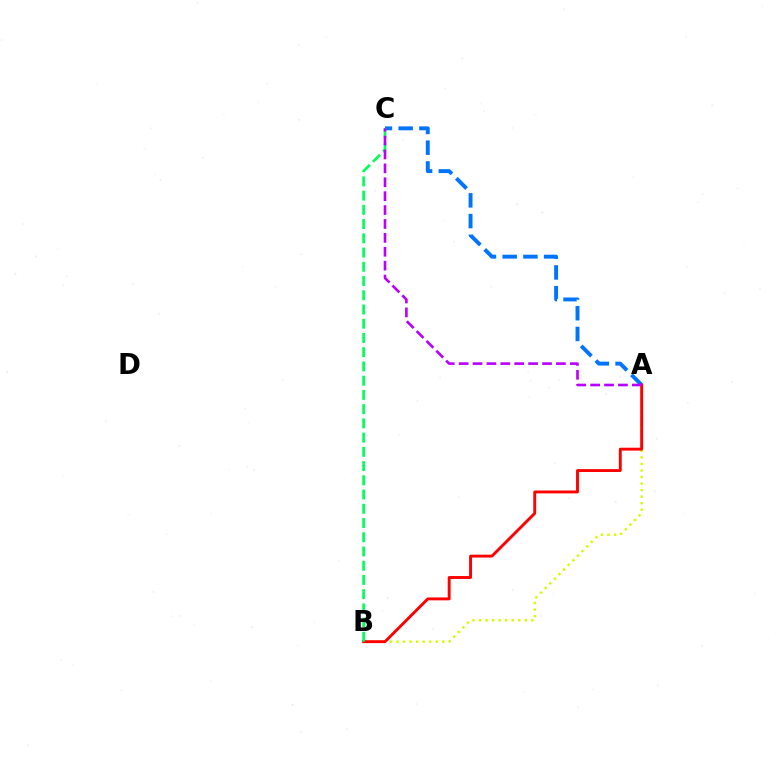{('A', 'C'): [{'color': '#0074ff', 'line_style': 'dashed', 'thickness': 2.82}, {'color': '#b900ff', 'line_style': 'dashed', 'thickness': 1.89}], ('A', 'B'): [{'color': '#d1ff00', 'line_style': 'dotted', 'thickness': 1.77}, {'color': '#ff0000', 'line_style': 'solid', 'thickness': 2.08}], ('B', 'C'): [{'color': '#00ff5c', 'line_style': 'dashed', 'thickness': 1.93}]}